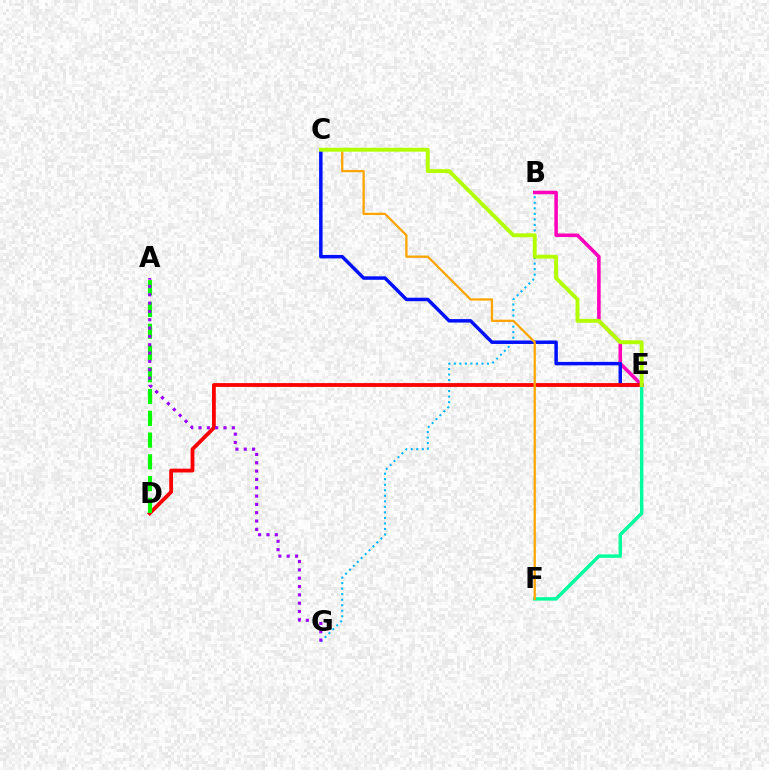{('B', 'G'): [{'color': '#00b5ff', 'line_style': 'dotted', 'thickness': 1.5}], ('B', 'E'): [{'color': '#ff00bd', 'line_style': 'solid', 'thickness': 2.56}], ('E', 'F'): [{'color': '#00ff9d', 'line_style': 'solid', 'thickness': 2.47}], ('C', 'E'): [{'color': '#0010ff', 'line_style': 'solid', 'thickness': 2.5}, {'color': '#b3ff00', 'line_style': 'solid', 'thickness': 2.81}], ('D', 'E'): [{'color': '#ff0000', 'line_style': 'solid', 'thickness': 2.74}], ('A', 'D'): [{'color': '#08ff00', 'line_style': 'dashed', 'thickness': 2.96}], ('A', 'G'): [{'color': '#9b00ff', 'line_style': 'dotted', 'thickness': 2.26}], ('C', 'F'): [{'color': '#ffa500', 'line_style': 'solid', 'thickness': 1.63}]}